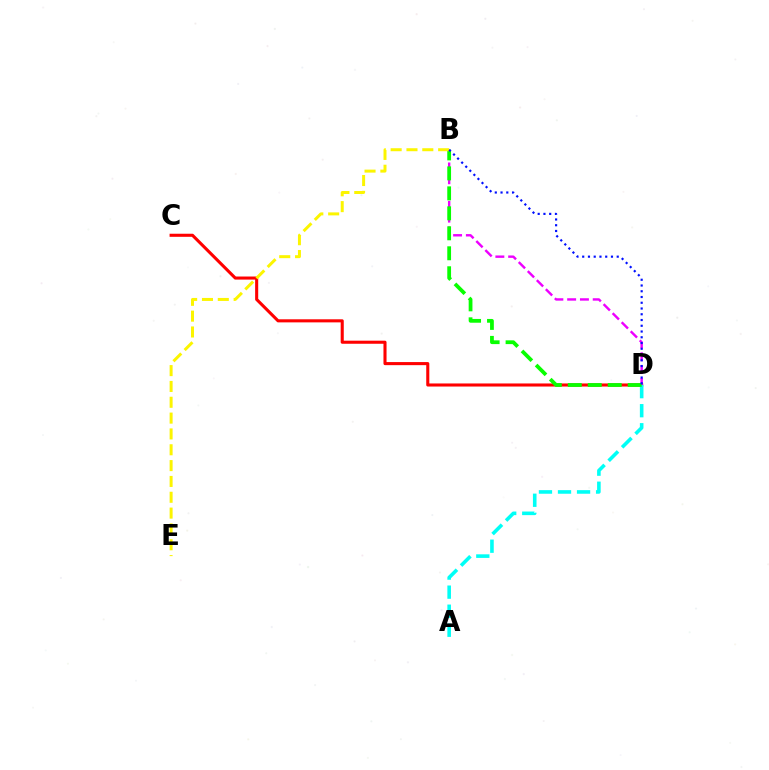{('C', 'D'): [{'color': '#ff0000', 'line_style': 'solid', 'thickness': 2.22}], ('B', 'D'): [{'color': '#ee00ff', 'line_style': 'dashed', 'thickness': 1.74}, {'color': '#08ff00', 'line_style': 'dashed', 'thickness': 2.71}, {'color': '#0010ff', 'line_style': 'dotted', 'thickness': 1.56}], ('A', 'D'): [{'color': '#00fff6', 'line_style': 'dashed', 'thickness': 2.59}], ('B', 'E'): [{'color': '#fcf500', 'line_style': 'dashed', 'thickness': 2.15}]}